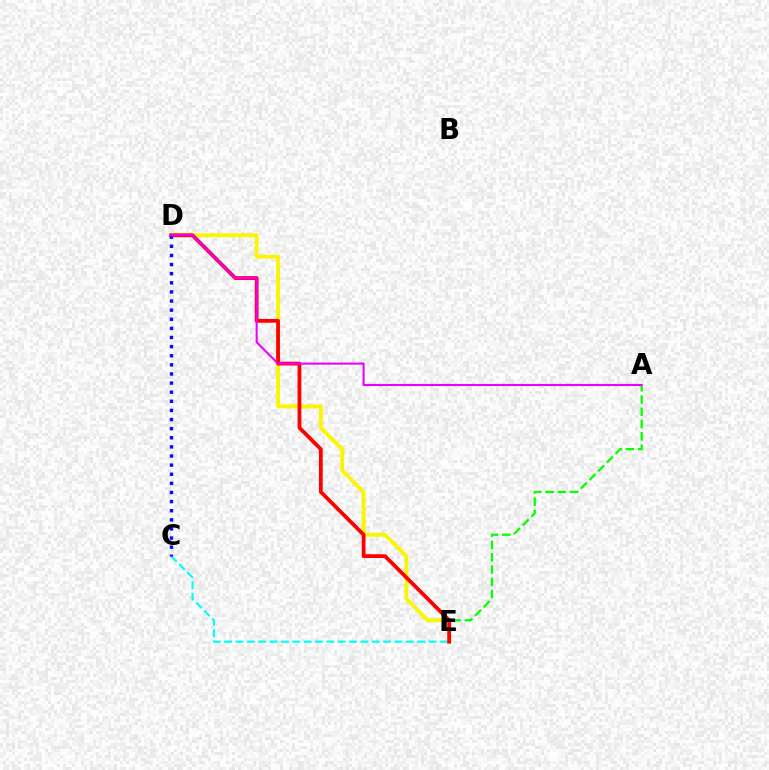{('D', 'E'): [{'color': '#fcf500', 'line_style': 'solid', 'thickness': 2.76}, {'color': '#ff0000', 'line_style': 'solid', 'thickness': 2.73}], ('C', 'E'): [{'color': '#00fff6', 'line_style': 'dashed', 'thickness': 1.54}], ('A', 'E'): [{'color': '#08ff00', 'line_style': 'dashed', 'thickness': 1.67}], ('C', 'D'): [{'color': '#0010ff', 'line_style': 'dotted', 'thickness': 2.48}], ('A', 'D'): [{'color': '#ee00ff', 'line_style': 'solid', 'thickness': 1.5}]}